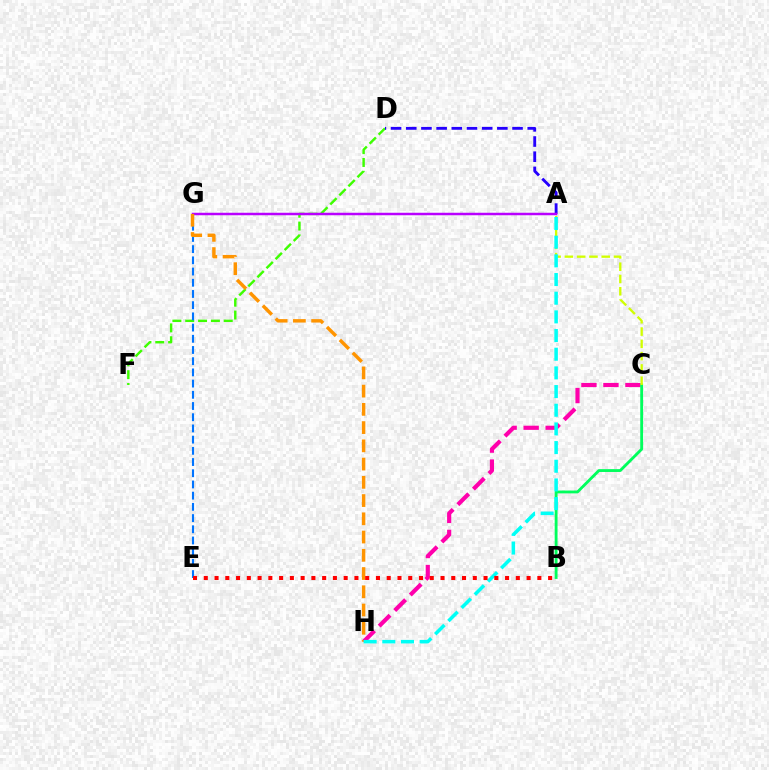{('D', 'F'): [{'color': '#3dff00', 'line_style': 'dashed', 'thickness': 1.74}], ('A', 'D'): [{'color': '#2500ff', 'line_style': 'dashed', 'thickness': 2.06}], ('C', 'H'): [{'color': '#ff00ac', 'line_style': 'dashed', 'thickness': 2.99}], ('B', 'C'): [{'color': '#00ff5c', 'line_style': 'solid', 'thickness': 2.05}], ('A', 'G'): [{'color': '#b900ff', 'line_style': 'solid', 'thickness': 1.79}], ('E', 'G'): [{'color': '#0074ff', 'line_style': 'dashed', 'thickness': 1.52}], ('A', 'C'): [{'color': '#d1ff00', 'line_style': 'dashed', 'thickness': 1.67}], ('G', 'H'): [{'color': '#ff9400', 'line_style': 'dashed', 'thickness': 2.48}], ('A', 'H'): [{'color': '#00fff6', 'line_style': 'dashed', 'thickness': 2.54}], ('B', 'E'): [{'color': '#ff0000', 'line_style': 'dotted', 'thickness': 2.92}]}